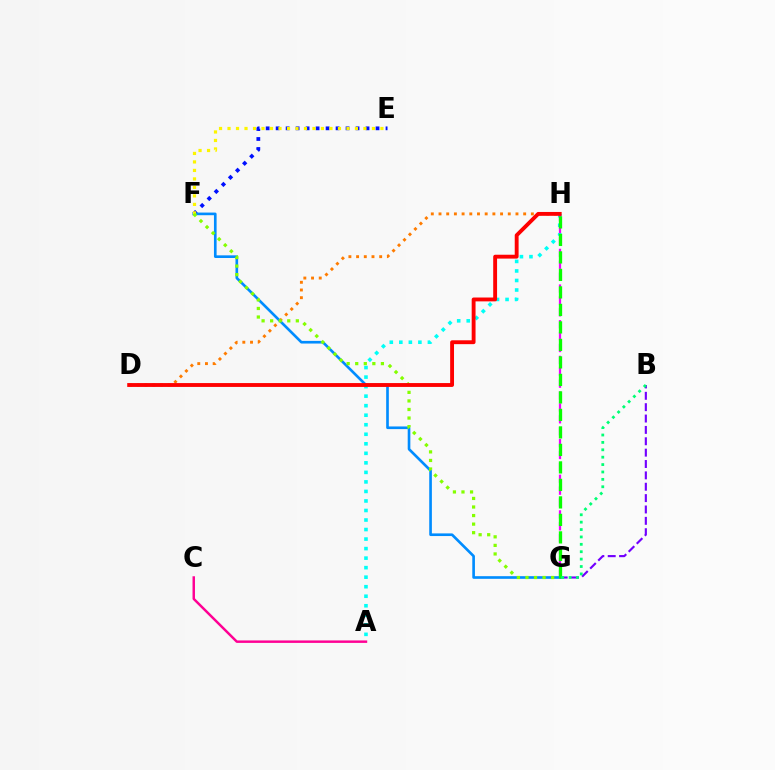{('E', 'F'): [{'color': '#0010ff', 'line_style': 'dotted', 'thickness': 2.71}, {'color': '#fcf500', 'line_style': 'dotted', 'thickness': 2.31}], ('B', 'G'): [{'color': '#7200ff', 'line_style': 'dashed', 'thickness': 1.54}, {'color': '#00ff74', 'line_style': 'dotted', 'thickness': 2.01}], ('A', 'H'): [{'color': '#00fff6', 'line_style': 'dotted', 'thickness': 2.59}], ('A', 'C'): [{'color': '#ff0094', 'line_style': 'solid', 'thickness': 1.77}], ('D', 'H'): [{'color': '#ff7c00', 'line_style': 'dotted', 'thickness': 2.09}, {'color': '#ff0000', 'line_style': 'solid', 'thickness': 2.78}], ('G', 'H'): [{'color': '#ee00ff', 'line_style': 'dashed', 'thickness': 1.61}, {'color': '#08ff00', 'line_style': 'dashed', 'thickness': 2.38}], ('F', 'G'): [{'color': '#008cff', 'line_style': 'solid', 'thickness': 1.91}, {'color': '#84ff00', 'line_style': 'dotted', 'thickness': 2.33}]}